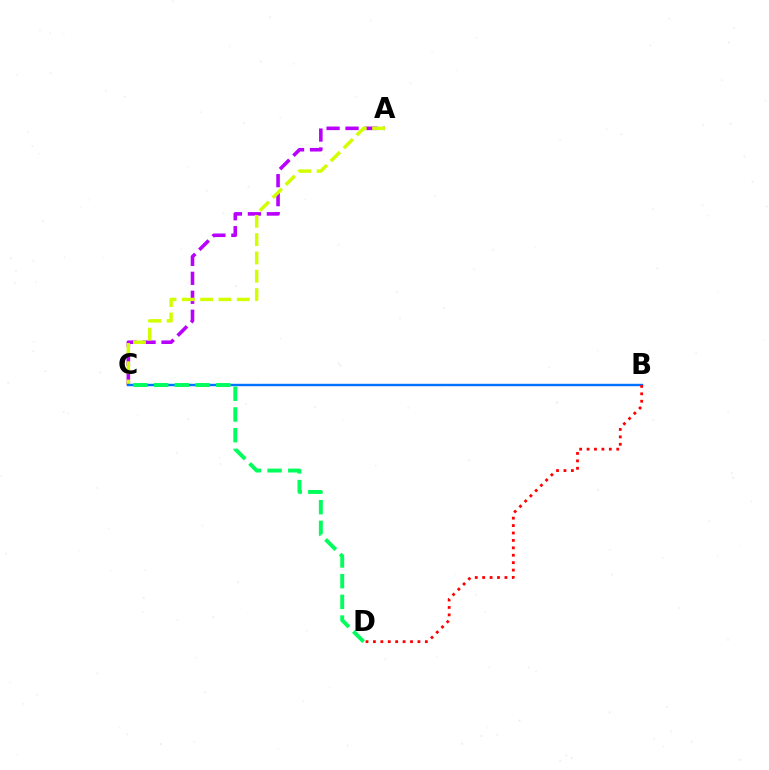{('A', 'C'): [{'color': '#b900ff', 'line_style': 'dashed', 'thickness': 2.58}, {'color': '#d1ff00', 'line_style': 'dashed', 'thickness': 2.49}], ('B', 'C'): [{'color': '#0074ff', 'line_style': 'solid', 'thickness': 1.74}], ('B', 'D'): [{'color': '#ff0000', 'line_style': 'dotted', 'thickness': 2.02}], ('C', 'D'): [{'color': '#00ff5c', 'line_style': 'dashed', 'thickness': 2.81}]}